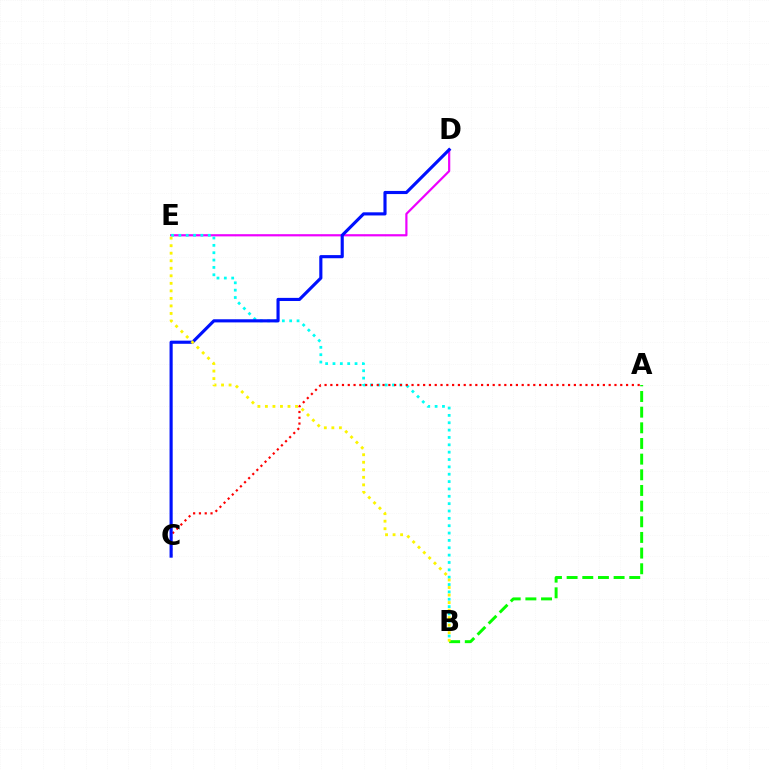{('D', 'E'): [{'color': '#ee00ff', 'line_style': 'solid', 'thickness': 1.59}], ('B', 'E'): [{'color': '#00fff6', 'line_style': 'dotted', 'thickness': 2.0}, {'color': '#fcf500', 'line_style': 'dotted', 'thickness': 2.05}], ('A', 'B'): [{'color': '#08ff00', 'line_style': 'dashed', 'thickness': 2.13}], ('A', 'C'): [{'color': '#ff0000', 'line_style': 'dotted', 'thickness': 1.58}], ('C', 'D'): [{'color': '#0010ff', 'line_style': 'solid', 'thickness': 2.26}]}